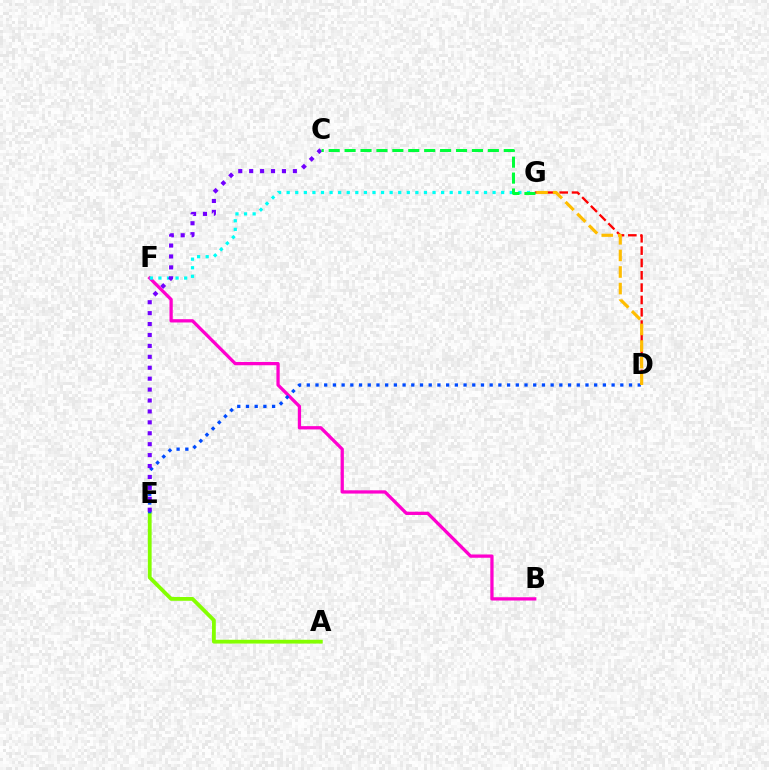{('A', 'E'): [{'color': '#84ff00', 'line_style': 'solid', 'thickness': 2.74}], ('B', 'F'): [{'color': '#ff00cf', 'line_style': 'solid', 'thickness': 2.36}], ('D', 'E'): [{'color': '#004bff', 'line_style': 'dotted', 'thickness': 2.37}], ('D', 'G'): [{'color': '#ff0000', 'line_style': 'dashed', 'thickness': 1.68}, {'color': '#ffbd00', 'line_style': 'dashed', 'thickness': 2.25}], ('F', 'G'): [{'color': '#00fff6', 'line_style': 'dotted', 'thickness': 2.33}], ('C', 'E'): [{'color': '#7200ff', 'line_style': 'dotted', 'thickness': 2.97}], ('C', 'G'): [{'color': '#00ff39', 'line_style': 'dashed', 'thickness': 2.16}]}